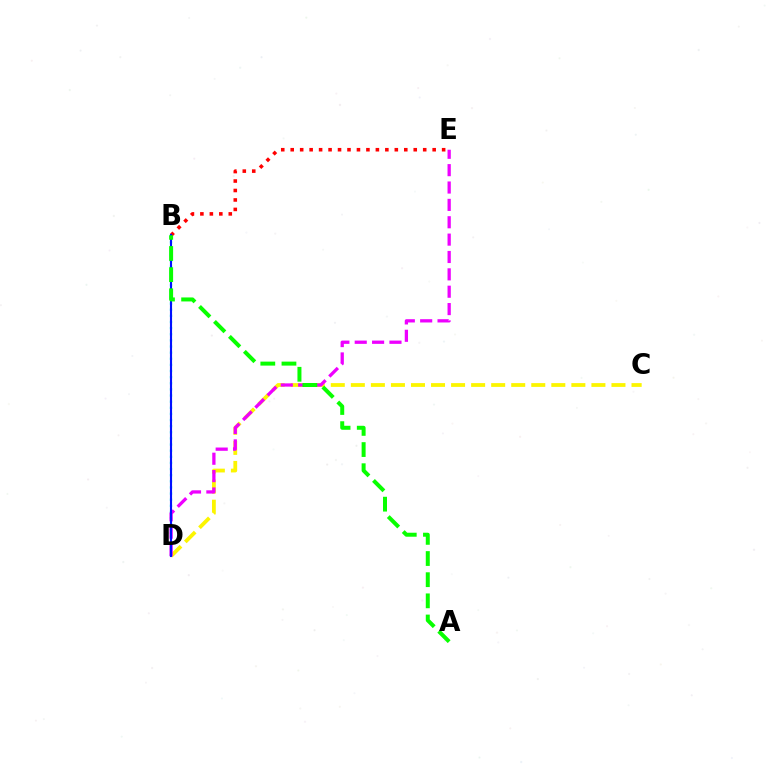{('B', 'D'): [{'color': '#00fff6', 'line_style': 'dotted', 'thickness': 1.66}, {'color': '#0010ff', 'line_style': 'solid', 'thickness': 1.52}], ('C', 'D'): [{'color': '#fcf500', 'line_style': 'dashed', 'thickness': 2.72}], ('D', 'E'): [{'color': '#ee00ff', 'line_style': 'dashed', 'thickness': 2.36}], ('B', 'E'): [{'color': '#ff0000', 'line_style': 'dotted', 'thickness': 2.57}], ('A', 'B'): [{'color': '#08ff00', 'line_style': 'dashed', 'thickness': 2.87}]}